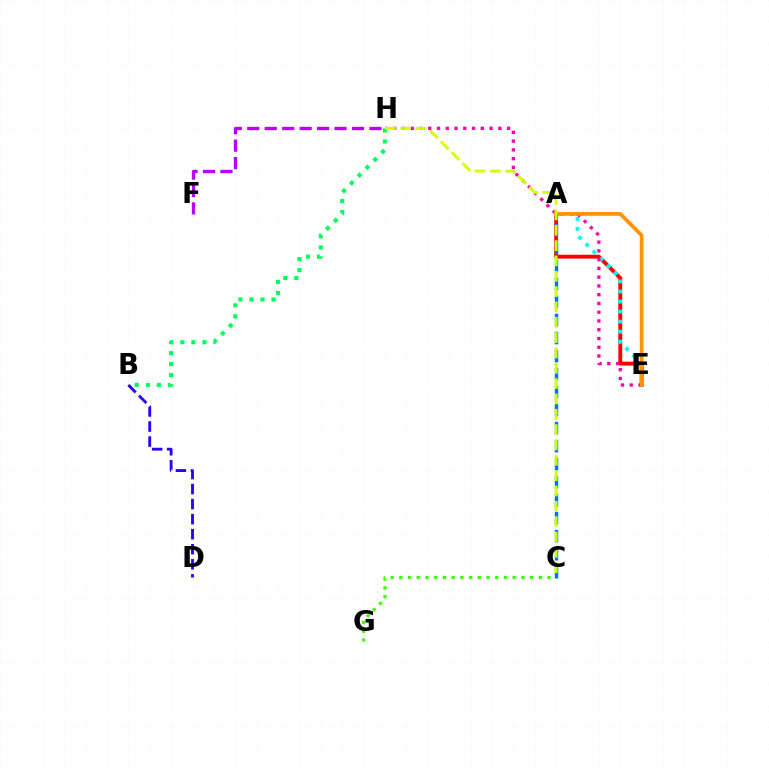{('A', 'E'): [{'color': '#ff0000', 'line_style': 'solid', 'thickness': 2.79}, {'color': '#00fff6', 'line_style': 'dotted', 'thickness': 2.73}, {'color': '#ff9400', 'line_style': 'solid', 'thickness': 2.7}], ('C', 'G'): [{'color': '#3dff00', 'line_style': 'dotted', 'thickness': 2.37}], ('B', 'D'): [{'color': '#2500ff', 'line_style': 'dashed', 'thickness': 2.04}], ('E', 'H'): [{'color': '#ff00ac', 'line_style': 'dotted', 'thickness': 2.38}], ('A', 'C'): [{'color': '#0074ff', 'line_style': 'dashed', 'thickness': 2.45}], ('B', 'H'): [{'color': '#00ff5c', 'line_style': 'dotted', 'thickness': 3.0}], ('F', 'H'): [{'color': '#b900ff', 'line_style': 'dashed', 'thickness': 2.37}], ('C', 'H'): [{'color': '#d1ff00', 'line_style': 'dashed', 'thickness': 2.08}]}